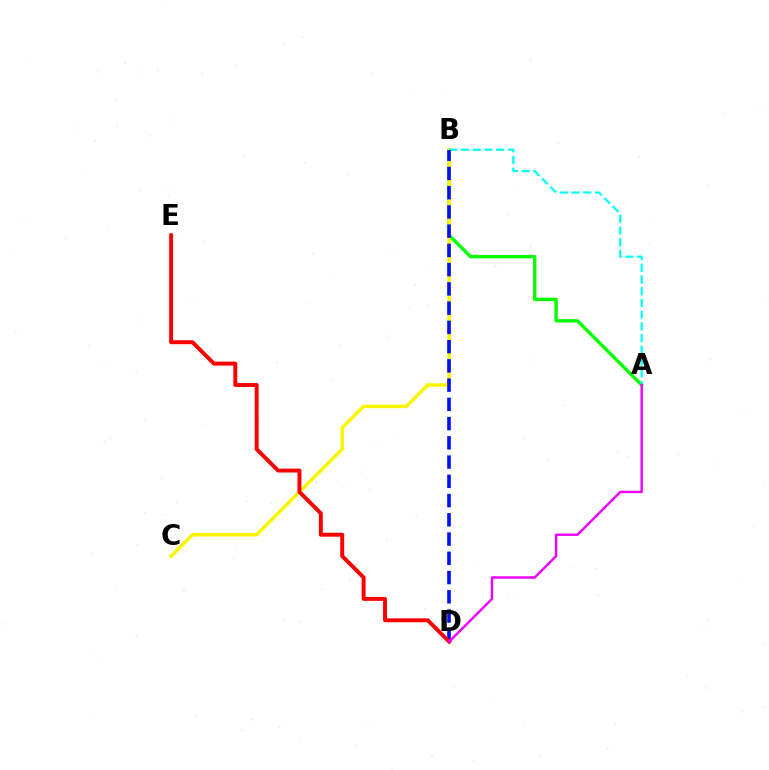{('A', 'B'): [{'color': '#08ff00', 'line_style': 'solid', 'thickness': 2.42}, {'color': '#00fff6', 'line_style': 'dashed', 'thickness': 1.59}], ('B', 'C'): [{'color': '#fcf500', 'line_style': 'solid', 'thickness': 2.52}], ('B', 'D'): [{'color': '#0010ff', 'line_style': 'dashed', 'thickness': 2.61}], ('D', 'E'): [{'color': '#ff0000', 'line_style': 'solid', 'thickness': 2.83}], ('A', 'D'): [{'color': '#ee00ff', 'line_style': 'solid', 'thickness': 1.75}]}